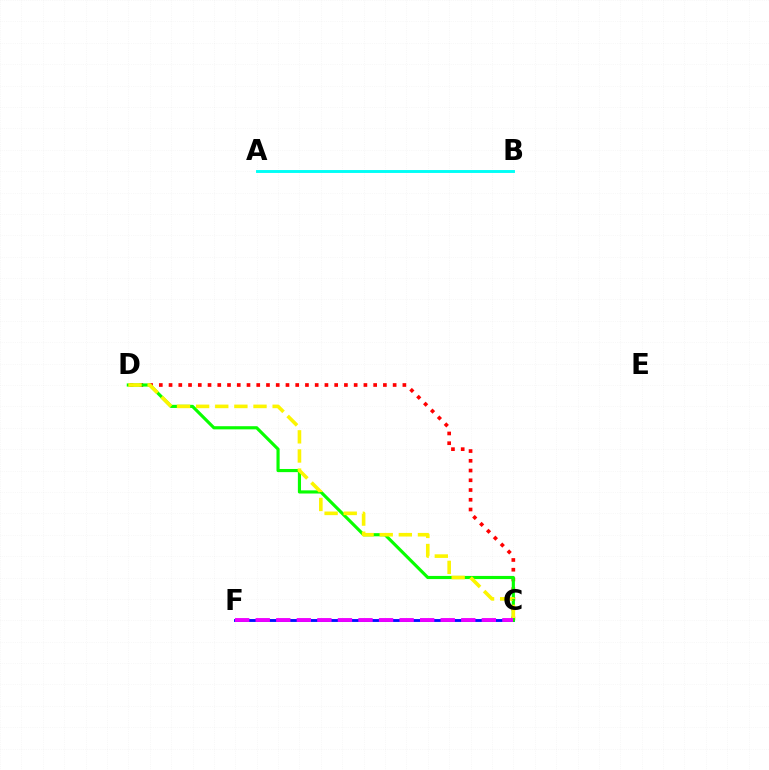{('C', 'F'): [{'color': '#0010ff', 'line_style': 'solid', 'thickness': 2.06}, {'color': '#ee00ff', 'line_style': 'dashed', 'thickness': 2.79}], ('C', 'D'): [{'color': '#ff0000', 'line_style': 'dotted', 'thickness': 2.65}, {'color': '#08ff00', 'line_style': 'solid', 'thickness': 2.27}, {'color': '#fcf500', 'line_style': 'dashed', 'thickness': 2.6}], ('A', 'B'): [{'color': '#00fff6', 'line_style': 'solid', 'thickness': 2.09}]}